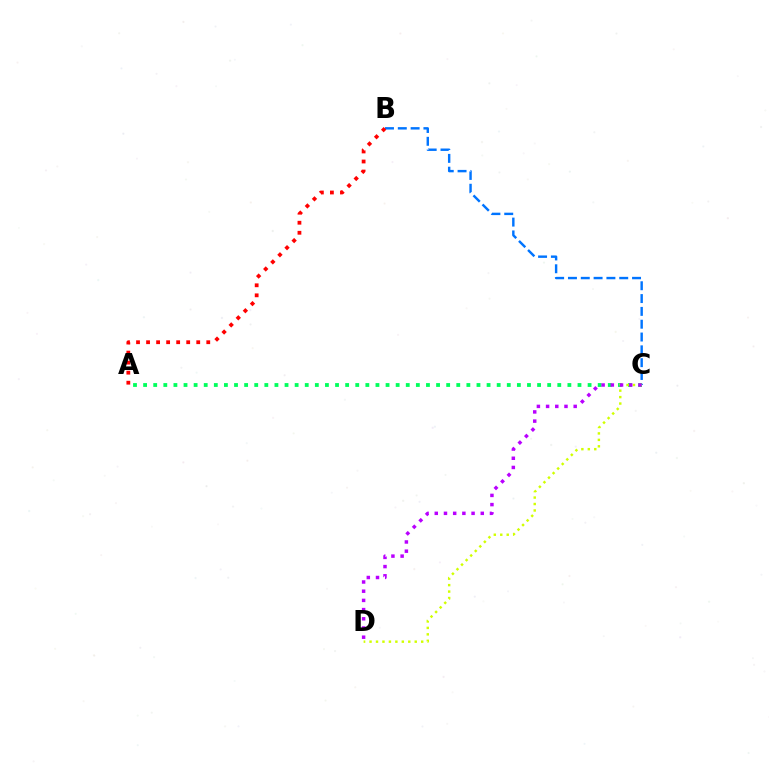{('A', 'C'): [{'color': '#00ff5c', 'line_style': 'dotted', 'thickness': 2.74}], ('B', 'C'): [{'color': '#0074ff', 'line_style': 'dashed', 'thickness': 1.74}], ('C', 'D'): [{'color': '#d1ff00', 'line_style': 'dotted', 'thickness': 1.75}, {'color': '#b900ff', 'line_style': 'dotted', 'thickness': 2.5}], ('A', 'B'): [{'color': '#ff0000', 'line_style': 'dotted', 'thickness': 2.73}]}